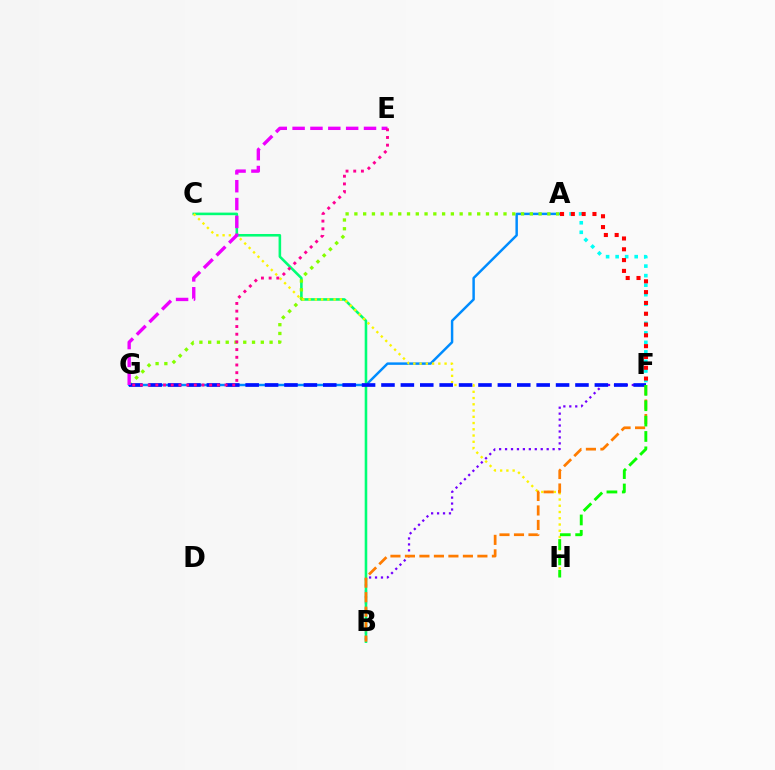{('B', 'F'): [{'color': '#7200ff', 'line_style': 'dotted', 'thickness': 1.62}, {'color': '#ff7c00', 'line_style': 'dashed', 'thickness': 1.97}], ('A', 'F'): [{'color': '#00fff6', 'line_style': 'dotted', 'thickness': 2.59}, {'color': '#ff0000', 'line_style': 'dotted', 'thickness': 2.94}], ('A', 'G'): [{'color': '#008cff', 'line_style': 'solid', 'thickness': 1.77}, {'color': '#84ff00', 'line_style': 'dotted', 'thickness': 2.38}], ('B', 'C'): [{'color': '#00ff74', 'line_style': 'solid', 'thickness': 1.86}], ('C', 'H'): [{'color': '#fcf500', 'line_style': 'dotted', 'thickness': 1.7}], ('F', 'G'): [{'color': '#0010ff', 'line_style': 'dashed', 'thickness': 2.64}], ('E', 'G'): [{'color': '#ee00ff', 'line_style': 'dashed', 'thickness': 2.43}, {'color': '#ff0094', 'line_style': 'dotted', 'thickness': 2.09}], ('F', 'H'): [{'color': '#08ff00', 'line_style': 'dashed', 'thickness': 2.09}]}